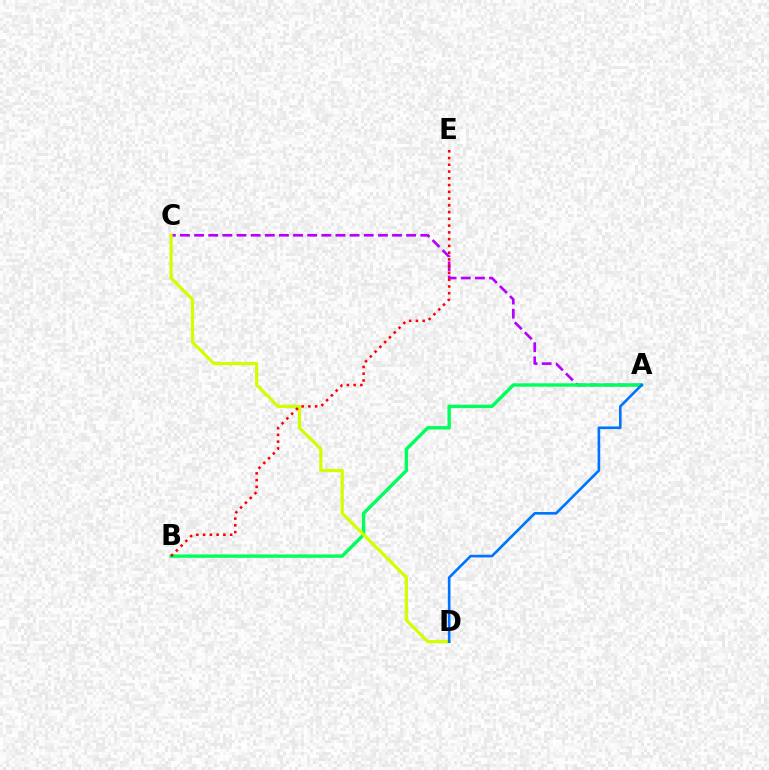{('A', 'C'): [{'color': '#b900ff', 'line_style': 'dashed', 'thickness': 1.92}], ('A', 'B'): [{'color': '#00ff5c', 'line_style': 'solid', 'thickness': 2.45}], ('C', 'D'): [{'color': '#d1ff00', 'line_style': 'solid', 'thickness': 2.3}], ('A', 'D'): [{'color': '#0074ff', 'line_style': 'solid', 'thickness': 1.89}], ('B', 'E'): [{'color': '#ff0000', 'line_style': 'dotted', 'thickness': 1.84}]}